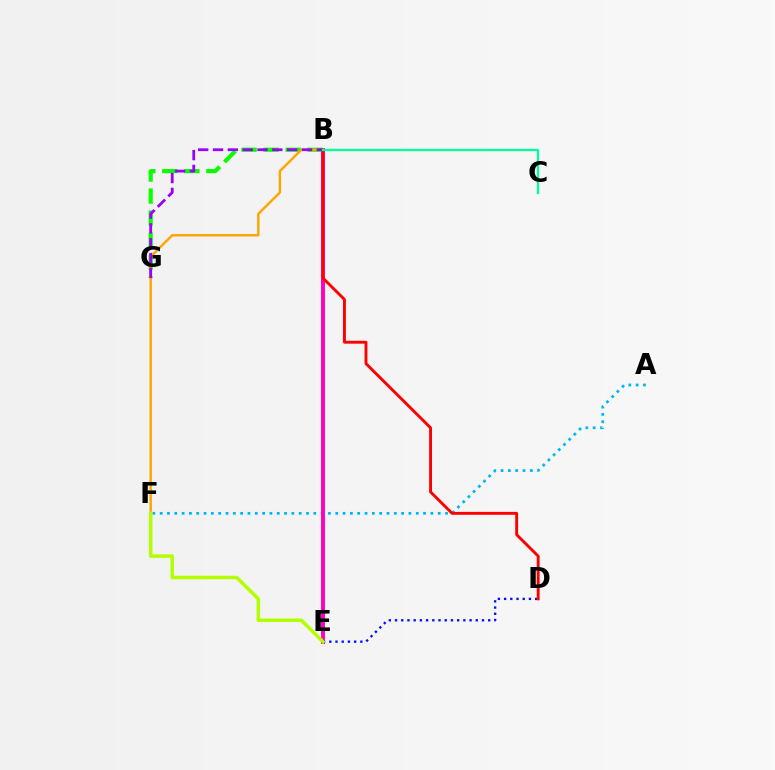{('A', 'F'): [{'color': '#00b5ff', 'line_style': 'dotted', 'thickness': 1.99}], ('B', 'E'): [{'color': '#ff00bd', 'line_style': 'solid', 'thickness': 2.81}], ('D', 'E'): [{'color': '#0010ff', 'line_style': 'dotted', 'thickness': 1.69}], ('B', 'G'): [{'color': '#08ff00', 'line_style': 'dashed', 'thickness': 2.99}, {'color': '#9b00ff', 'line_style': 'dashed', 'thickness': 2.01}], ('B', 'D'): [{'color': '#ff0000', 'line_style': 'solid', 'thickness': 2.08}], ('B', 'F'): [{'color': '#ffa500', 'line_style': 'solid', 'thickness': 1.75}], ('E', 'F'): [{'color': '#b3ff00', 'line_style': 'solid', 'thickness': 2.52}], ('B', 'C'): [{'color': '#00ff9d', 'line_style': 'solid', 'thickness': 1.65}]}